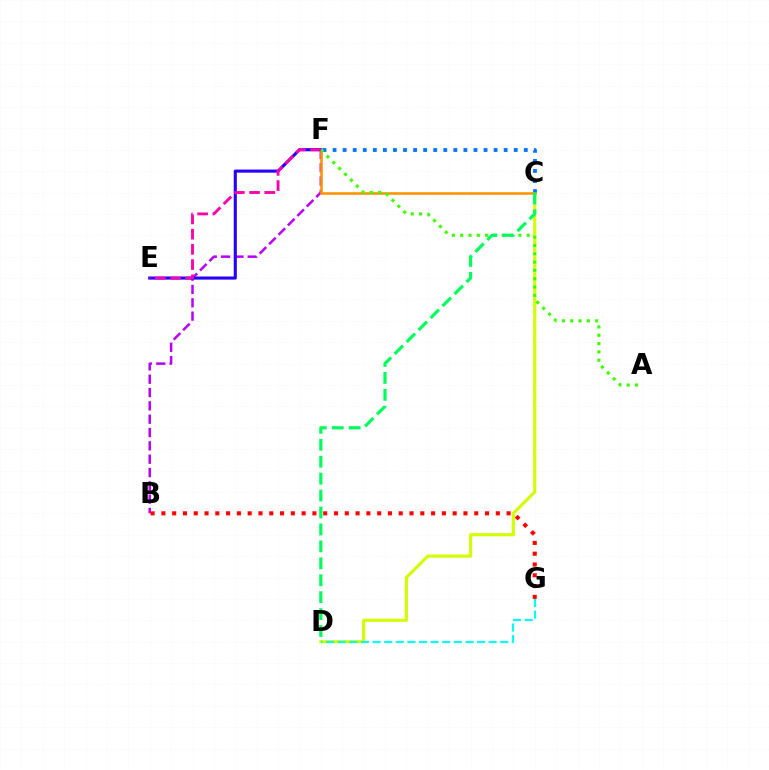{('B', 'F'): [{'color': '#b900ff', 'line_style': 'dashed', 'thickness': 1.81}], ('B', 'G'): [{'color': '#ff0000', 'line_style': 'dotted', 'thickness': 2.93}], ('E', 'F'): [{'color': '#2500ff', 'line_style': 'solid', 'thickness': 2.23}, {'color': '#ff00ac', 'line_style': 'dashed', 'thickness': 2.07}], ('C', 'D'): [{'color': '#d1ff00', 'line_style': 'solid', 'thickness': 2.24}, {'color': '#00ff5c', 'line_style': 'dashed', 'thickness': 2.3}], ('C', 'F'): [{'color': '#0074ff', 'line_style': 'dotted', 'thickness': 2.73}, {'color': '#ff9400', 'line_style': 'solid', 'thickness': 1.86}], ('A', 'F'): [{'color': '#3dff00', 'line_style': 'dotted', 'thickness': 2.26}], ('D', 'G'): [{'color': '#00fff6', 'line_style': 'dashed', 'thickness': 1.58}]}